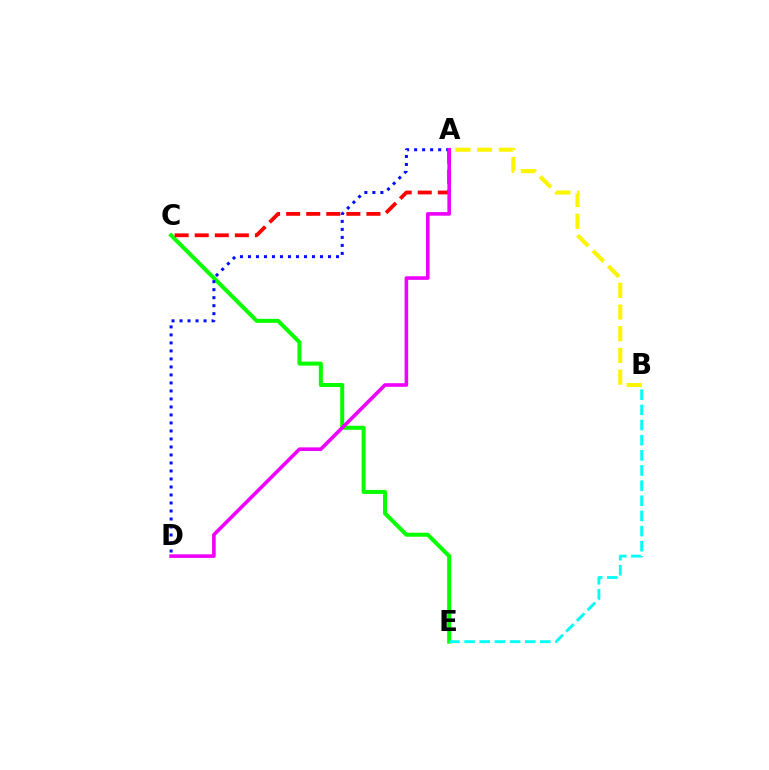{('A', 'B'): [{'color': '#fcf500', 'line_style': 'dashed', 'thickness': 2.95}], ('C', 'E'): [{'color': '#08ff00', 'line_style': 'solid', 'thickness': 2.89}], ('A', 'C'): [{'color': '#ff0000', 'line_style': 'dashed', 'thickness': 2.73}], ('A', 'D'): [{'color': '#0010ff', 'line_style': 'dotted', 'thickness': 2.17}, {'color': '#ee00ff', 'line_style': 'solid', 'thickness': 2.59}], ('B', 'E'): [{'color': '#00fff6', 'line_style': 'dashed', 'thickness': 2.06}]}